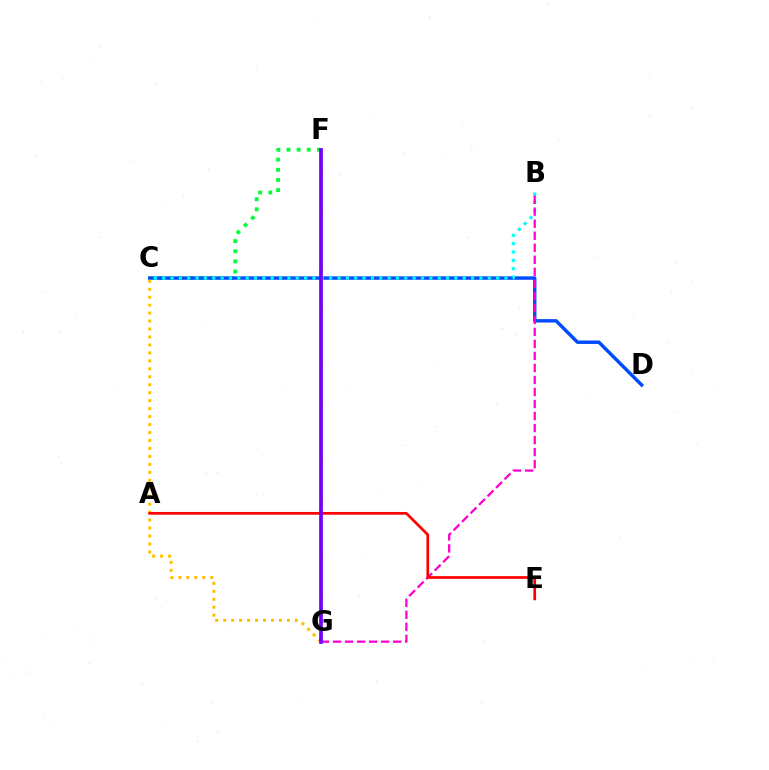{('C', 'F'): [{'color': '#00ff39', 'line_style': 'dotted', 'thickness': 2.76}], ('C', 'D'): [{'color': '#004bff', 'line_style': 'solid', 'thickness': 2.47}], ('F', 'G'): [{'color': '#84ff00', 'line_style': 'dashed', 'thickness': 1.86}, {'color': '#7200ff', 'line_style': 'solid', 'thickness': 2.68}], ('B', 'C'): [{'color': '#00fff6', 'line_style': 'dotted', 'thickness': 2.27}], ('B', 'G'): [{'color': '#ff00cf', 'line_style': 'dashed', 'thickness': 1.63}], ('C', 'G'): [{'color': '#ffbd00', 'line_style': 'dotted', 'thickness': 2.16}], ('A', 'E'): [{'color': '#ff0000', 'line_style': 'solid', 'thickness': 1.96}]}